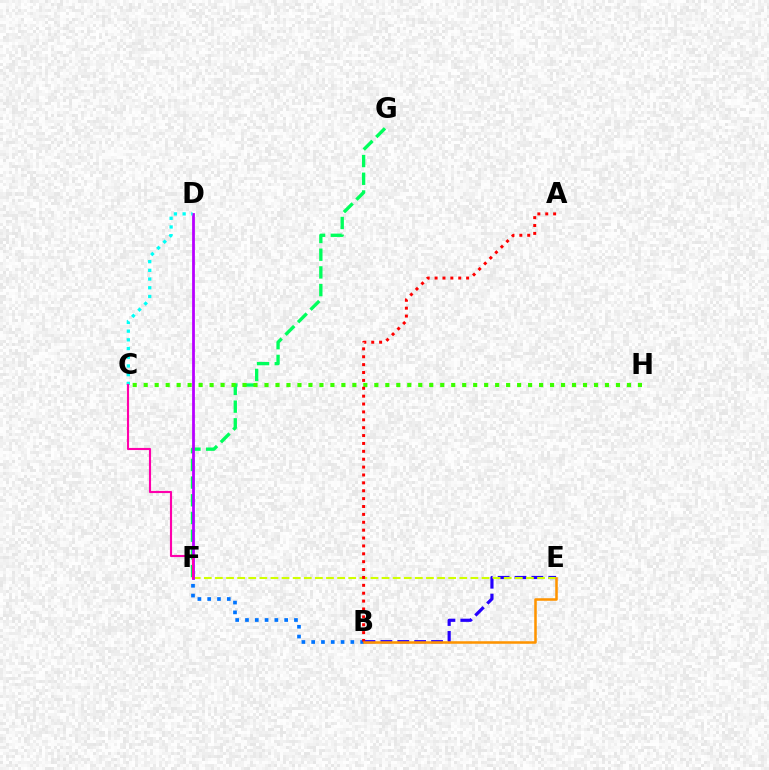{('F', 'G'): [{'color': '#00ff5c', 'line_style': 'dashed', 'thickness': 2.4}], ('B', 'F'): [{'color': '#0074ff', 'line_style': 'dotted', 'thickness': 2.66}], ('C', 'H'): [{'color': '#3dff00', 'line_style': 'dotted', 'thickness': 2.98}], ('B', 'E'): [{'color': '#2500ff', 'line_style': 'dashed', 'thickness': 2.29}, {'color': '#ff9400', 'line_style': 'solid', 'thickness': 1.83}], ('E', 'F'): [{'color': '#d1ff00', 'line_style': 'dashed', 'thickness': 1.51}], ('D', 'F'): [{'color': '#b900ff', 'line_style': 'solid', 'thickness': 2.01}], ('C', 'D'): [{'color': '#00fff6', 'line_style': 'dotted', 'thickness': 2.37}], ('C', 'F'): [{'color': '#ff00ac', 'line_style': 'solid', 'thickness': 1.53}], ('A', 'B'): [{'color': '#ff0000', 'line_style': 'dotted', 'thickness': 2.14}]}